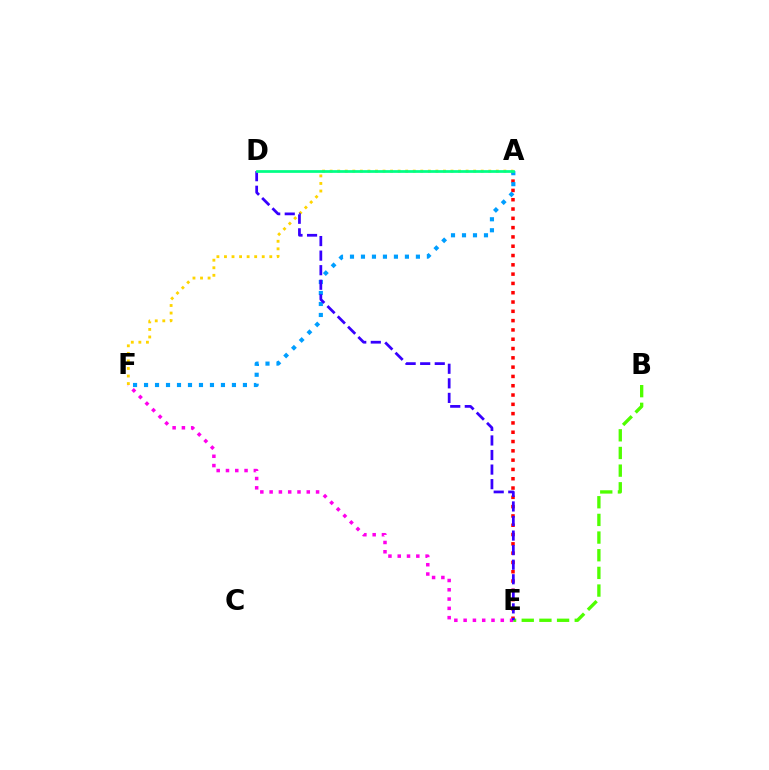{('A', 'E'): [{'color': '#ff0000', 'line_style': 'dotted', 'thickness': 2.53}], ('E', 'F'): [{'color': '#ff00ed', 'line_style': 'dotted', 'thickness': 2.52}], ('A', 'F'): [{'color': '#ffd500', 'line_style': 'dotted', 'thickness': 2.05}, {'color': '#009eff', 'line_style': 'dotted', 'thickness': 2.99}], ('B', 'E'): [{'color': '#4fff00', 'line_style': 'dashed', 'thickness': 2.4}], ('D', 'E'): [{'color': '#3700ff', 'line_style': 'dashed', 'thickness': 1.98}], ('A', 'D'): [{'color': '#00ff86', 'line_style': 'solid', 'thickness': 1.96}]}